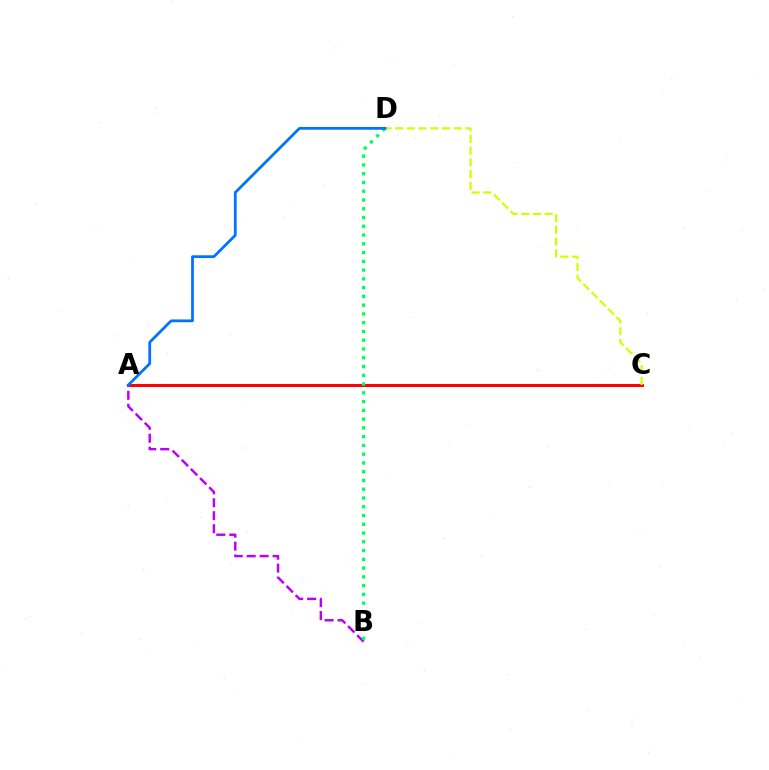{('A', 'C'): [{'color': '#ff0000', 'line_style': 'solid', 'thickness': 2.13}], ('C', 'D'): [{'color': '#d1ff00', 'line_style': 'dashed', 'thickness': 1.59}], ('A', 'B'): [{'color': '#b900ff', 'line_style': 'dashed', 'thickness': 1.76}], ('B', 'D'): [{'color': '#00ff5c', 'line_style': 'dotted', 'thickness': 2.38}], ('A', 'D'): [{'color': '#0074ff', 'line_style': 'solid', 'thickness': 2.0}]}